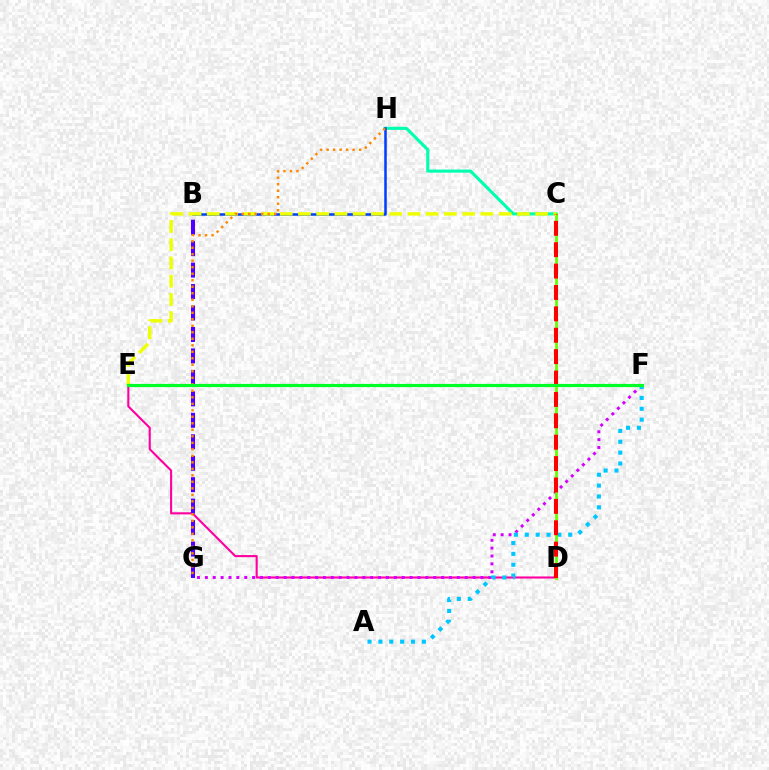{('C', 'H'): [{'color': '#00ffaf', 'line_style': 'solid', 'thickness': 2.24}], ('D', 'E'): [{'color': '#ff00a0', 'line_style': 'solid', 'thickness': 1.52}], ('F', 'G'): [{'color': '#d600ff', 'line_style': 'dotted', 'thickness': 2.14}], ('A', 'F'): [{'color': '#00c7ff', 'line_style': 'dotted', 'thickness': 2.95}], ('C', 'D'): [{'color': '#66ff00', 'line_style': 'solid', 'thickness': 2.02}, {'color': '#ff0000', 'line_style': 'dashed', 'thickness': 2.91}], ('B', 'H'): [{'color': '#003fff', 'line_style': 'solid', 'thickness': 1.81}], ('B', 'G'): [{'color': '#4f00ff', 'line_style': 'dashed', 'thickness': 2.92}], ('C', 'E'): [{'color': '#eeff00', 'line_style': 'dashed', 'thickness': 2.48}], ('G', 'H'): [{'color': '#ff8800', 'line_style': 'dotted', 'thickness': 1.77}], ('E', 'F'): [{'color': '#00ff27', 'line_style': 'solid', 'thickness': 2.28}]}